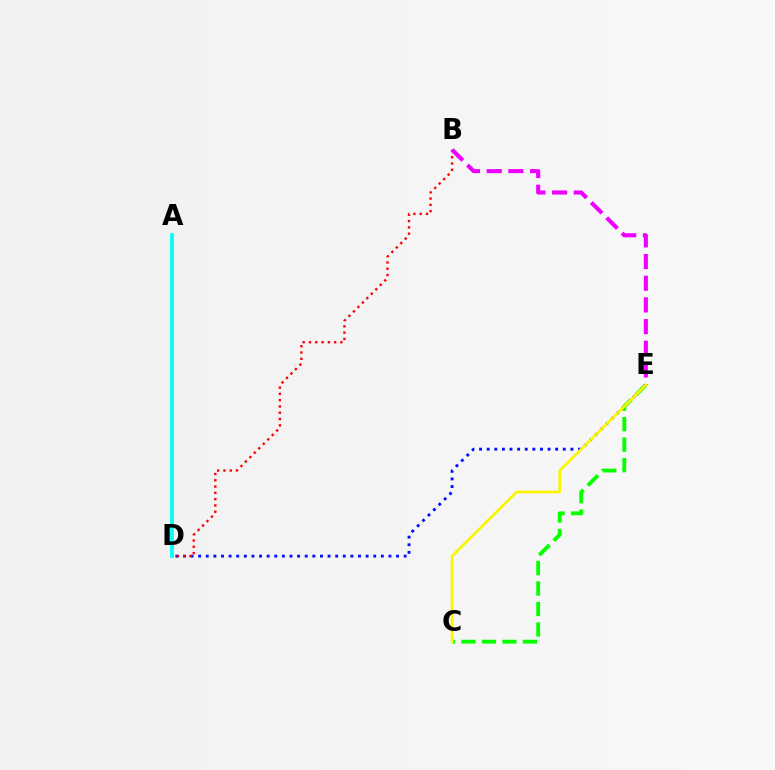{('D', 'E'): [{'color': '#0010ff', 'line_style': 'dotted', 'thickness': 2.07}], ('C', 'E'): [{'color': '#08ff00', 'line_style': 'dashed', 'thickness': 2.78}, {'color': '#fcf500', 'line_style': 'solid', 'thickness': 1.96}], ('B', 'D'): [{'color': '#ff0000', 'line_style': 'dotted', 'thickness': 1.71}], ('B', 'E'): [{'color': '#ee00ff', 'line_style': 'dashed', 'thickness': 2.95}], ('A', 'D'): [{'color': '#00fff6', 'line_style': 'solid', 'thickness': 2.71}]}